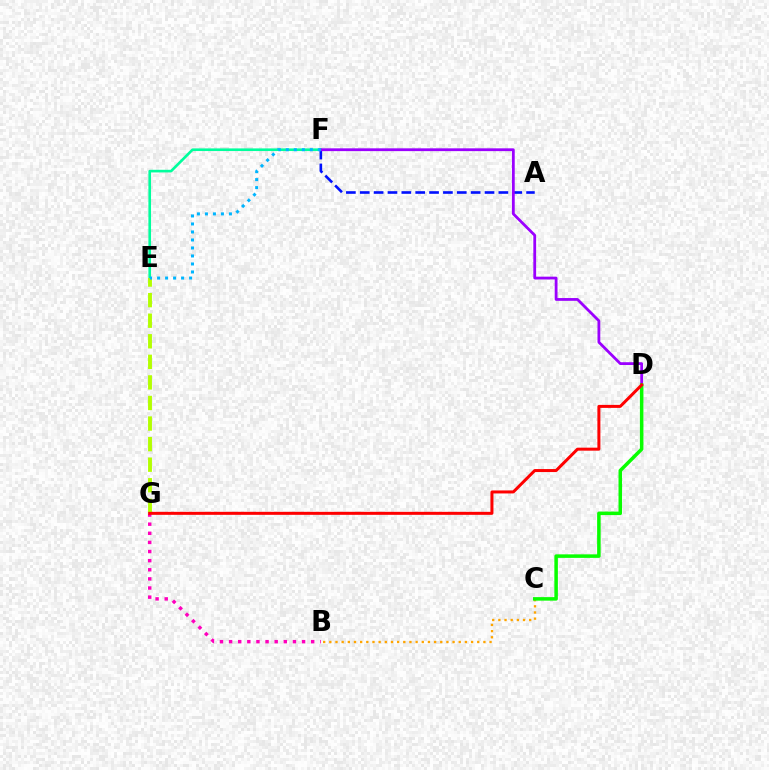{('B', 'G'): [{'color': '#ff00bd', 'line_style': 'dotted', 'thickness': 2.48}], ('B', 'C'): [{'color': '#ffa500', 'line_style': 'dotted', 'thickness': 1.67}], ('A', 'F'): [{'color': '#0010ff', 'line_style': 'dashed', 'thickness': 1.88}], ('E', 'F'): [{'color': '#00ff9d', 'line_style': 'solid', 'thickness': 1.9}, {'color': '#00b5ff', 'line_style': 'dotted', 'thickness': 2.17}], ('D', 'F'): [{'color': '#9b00ff', 'line_style': 'solid', 'thickness': 2.01}], ('E', 'G'): [{'color': '#b3ff00', 'line_style': 'dashed', 'thickness': 2.79}], ('C', 'D'): [{'color': '#08ff00', 'line_style': 'solid', 'thickness': 2.54}], ('D', 'G'): [{'color': '#ff0000', 'line_style': 'solid', 'thickness': 2.16}]}